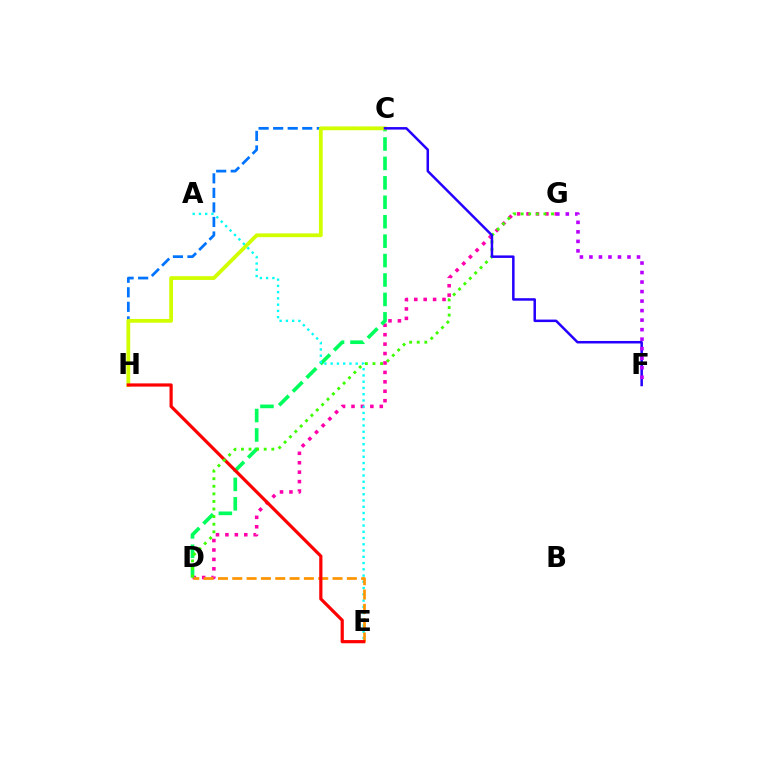{('C', 'H'): [{'color': '#0074ff', 'line_style': 'dashed', 'thickness': 1.97}, {'color': '#d1ff00', 'line_style': 'solid', 'thickness': 2.72}], ('D', 'G'): [{'color': '#ff00ac', 'line_style': 'dotted', 'thickness': 2.56}, {'color': '#3dff00', 'line_style': 'dotted', 'thickness': 2.06}], ('C', 'D'): [{'color': '#00ff5c', 'line_style': 'dashed', 'thickness': 2.64}], ('A', 'E'): [{'color': '#00fff6', 'line_style': 'dotted', 'thickness': 1.7}], ('D', 'E'): [{'color': '#ff9400', 'line_style': 'dashed', 'thickness': 1.95}], ('E', 'H'): [{'color': '#ff0000', 'line_style': 'solid', 'thickness': 2.31}], ('C', 'F'): [{'color': '#2500ff', 'line_style': 'solid', 'thickness': 1.81}], ('F', 'G'): [{'color': '#b900ff', 'line_style': 'dotted', 'thickness': 2.59}]}